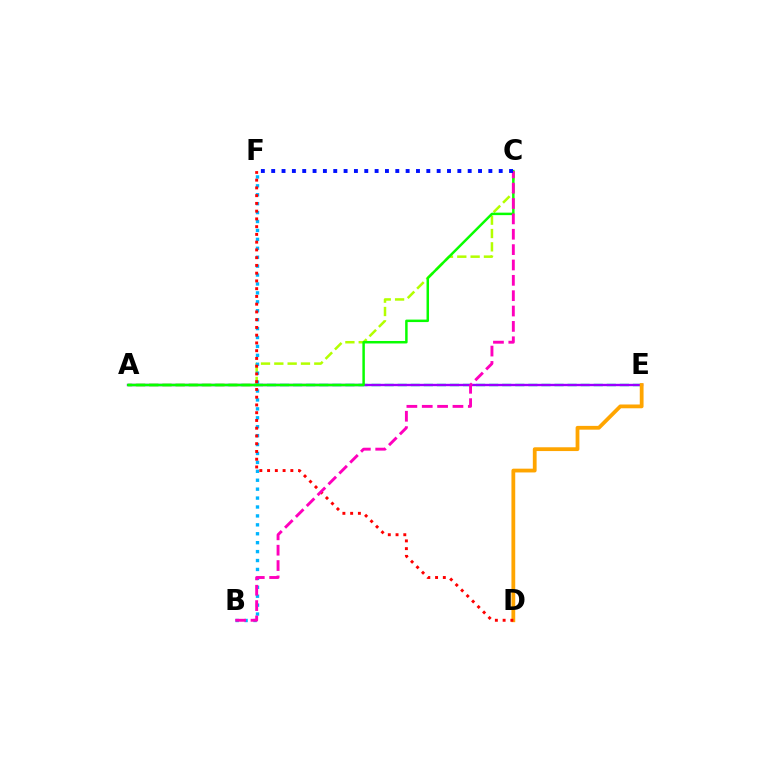{('A', 'E'): [{'color': '#00ff9d', 'line_style': 'dashed', 'thickness': 1.78}, {'color': '#9b00ff', 'line_style': 'solid', 'thickness': 1.71}], ('A', 'C'): [{'color': '#b3ff00', 'line_style': 'dashed', 'thickness': 1.81}, {'color': '#08ff00', 'line_style': 'solid', 'thickness': 1.79}], ('B', 'F'): [{'color': '#00b5ff', 'line_style': 'dotted', 'thickness': 2.42}], ('D', 'E'): [{'color': '#ffa500', 'line_style': 'solid', 'thickness': 2.72}], ('D', 'F'): [{'color': '#ff0000', 'line_style': 'dotted', 'thickness': 2.11}], ('B', 'C'): [{'color': '#ff00bd', 'line_style': 'dashed', 'thickness': 2.09}], ('C', 'F'): [{'color': '#0010ff', 'line_style': 'dotted', 'thickness': 2.81}]}